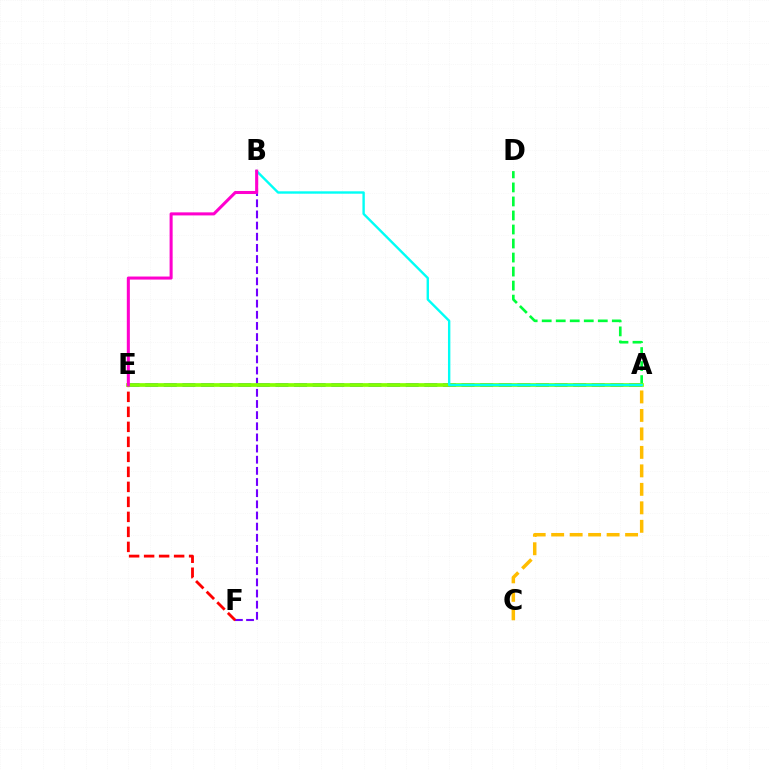{('A', 'E'): [{'color': '#004bff', 'line_style': 'dashed', 'thickness': 2.53}, {'color': '#84ff00', 'line_style': 'solid', 'thickness': 2.67}], ('B', 'F'): [{'color': '#7200ff', 'line_style': 'dashed', 'thickness': 1.51}], ('E', 'F'): [{'color': '#ff0000', 'line_style': 'dashed', 'thickness': 2.04}], ('A', 'D'): [{'color': '#00ff39', 'line_style': 'dashed', 'thickness': 1.9}], ('A', 'C'): [{'color': '#ffbd00', 'line_style': 'dashed', 'thickness': 2.51}], ('A', 'B'): [{'color': '#00fff6', 'line_style': 'solid', 'thickness': 1.72}], ('B', 'E'): [{'color': '#ff00cf', 'line_style': 'solid', 'thickness': 2.2}]}